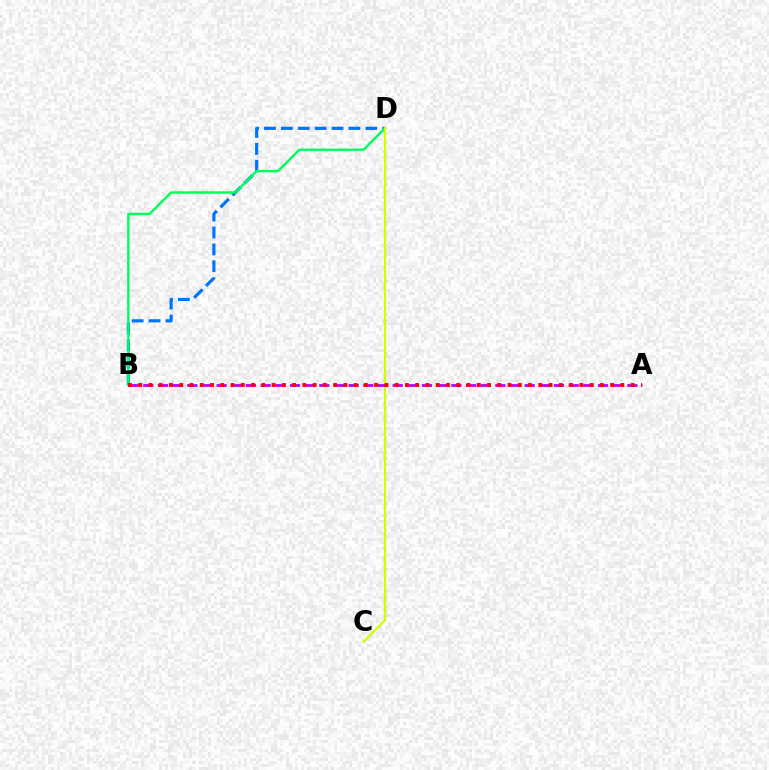{('B', 'D'): [{'color': '#0074ff', 'line_style': 'dashed', 'thickness': 2.3}, {'color': '#00ff5c', 'line_style': 'solid', 'thickness': 1.74}], ('C', 'D'): [{'color': '#d1ff00', 'line_style': 'solid', 'thickness': 1.6}], ('A', 'B'): [{'color': '#b900ff', 'line_style': 'dashed', 'thickness': 1.99}, {'color': '#ff0000', 'line_style': 'dotted', 'thickness': 2.79}]}